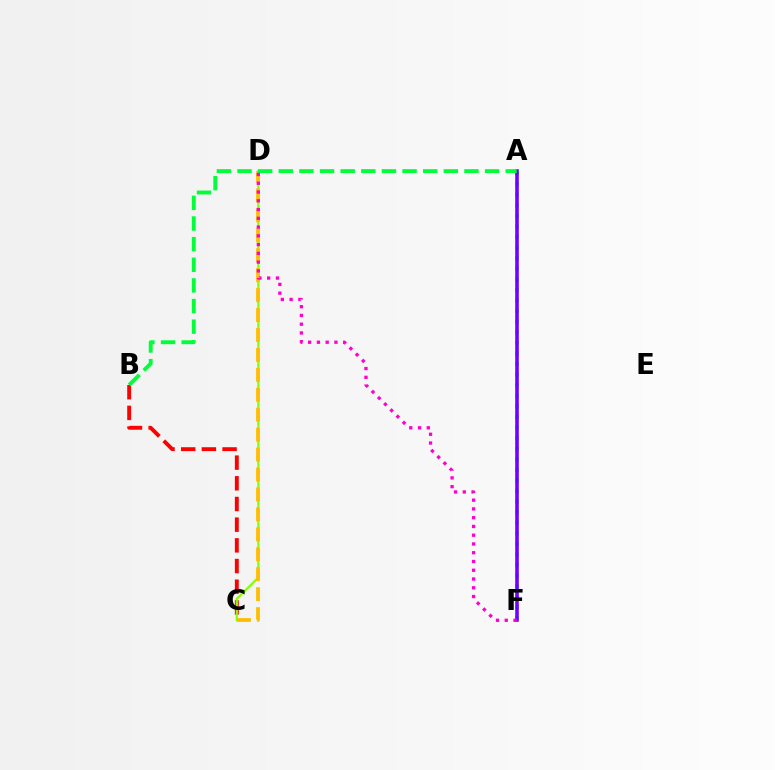{('B', 'C'): [{'color': '#ff0000', 'line_style': 'dashed', 'thickness': 2.81}], ('A', 'F'): [{'color': '#004bff', 'line_style': 'solid', 'thickness': 1.54}, {'color': '#00fff6', 'line_style': 'dotted', 'thickness': 2.87}, {'color': '#7200ff', 'line_style': 'solid', 'thickness': 2.55}], ('C', 'D'): [{'color': '#84ff00', 'line_style': 'solid', 'thickness': 1.58}, {'color': '#ffbd00', 'line_style': 'dashed', 'thickness': 2.71}], ('A', 'B'): [{'color': '#00ff39', 'line_style': 'dashed', 'thickness': 2.8}], ('D', 'F'): [{'color': '#ff00cf', 'line_style': 'dotted', 'thickness': 2.38}]}